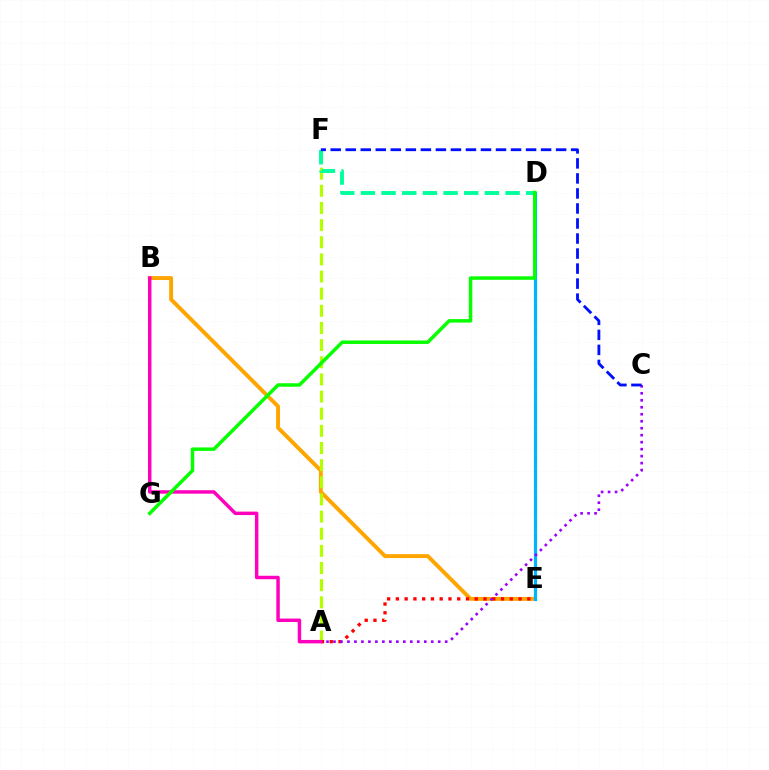{('B', 'E'): [{'color': '#ffa500', 'line_style': 'solid', 'thickness': 2.82}], ('A', 'F'): [{'color': '#b3ff00', 'line_style': 'dashed', 'thickness': 2.33}], ('D', 'E'): [{'color': '#00b5ff', 'line_style': 'solid', 'thickness': 2.33}], ('A', 'E'): [{'color': '#ff0000', 'line_style': 'dotted', 'thickness': 2.38}], ('D', 'F'): [{'color': '#00ff9d', 'line_style': 'dashed', 'thickness': 2.81}], ('A', 'C'): [{'color': '#9b00ff', 'line_style': 'dotted', 'thickness': 1.9}], ('A', 'B'): [{'color': '#ff00bd', 'line_style': 'solid', 'thickness': 2.49}], ('C', 'F'): [{'color': '#0010ff', 'line_style': 'dashed', 'thickness': 2.04}], ('D', 'G'): [{'color': '#08ff00', 'line_style': 'solid', 'thickness': 2.51}]}